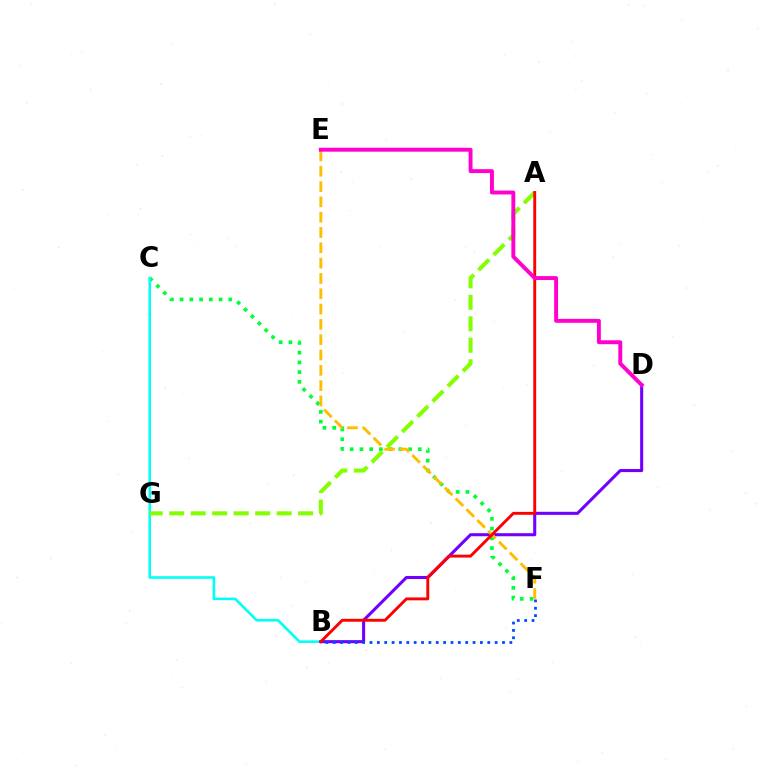{('C', 'F'): [{'color': '#00ff39', 'line_style': 'dotted', 'thickness': 2.64}], ('B', 'C'): [{'color': '#00fff6', 'line_style': 'solid', 'thickness': 1.86}], ('B', 'D'): [{'color': '#7200ff', 'line_style': 'solid', 'thickness': 2.21}], ('B', 'F'): [{'color': '#004bff', 'line_style': 'dotted', 'thickness': 2.0}], ('A', 'G'): [{'color': '#84ff00', 'line_style': 'dashed', 'thickness': 2.92}], ('E', 'F'): [{'color': '#ffbd00', 'line_style': 'dashed', 'thickness': 2.08}], ('A', 'B'): [{'color': '#ff0000', 'line_style': 'solid', 'thickness': 2.09}], ('D', 'E'): [{'color': '#ff00cf', 'line_style': 'solid', 'thickness': 2.82}]}